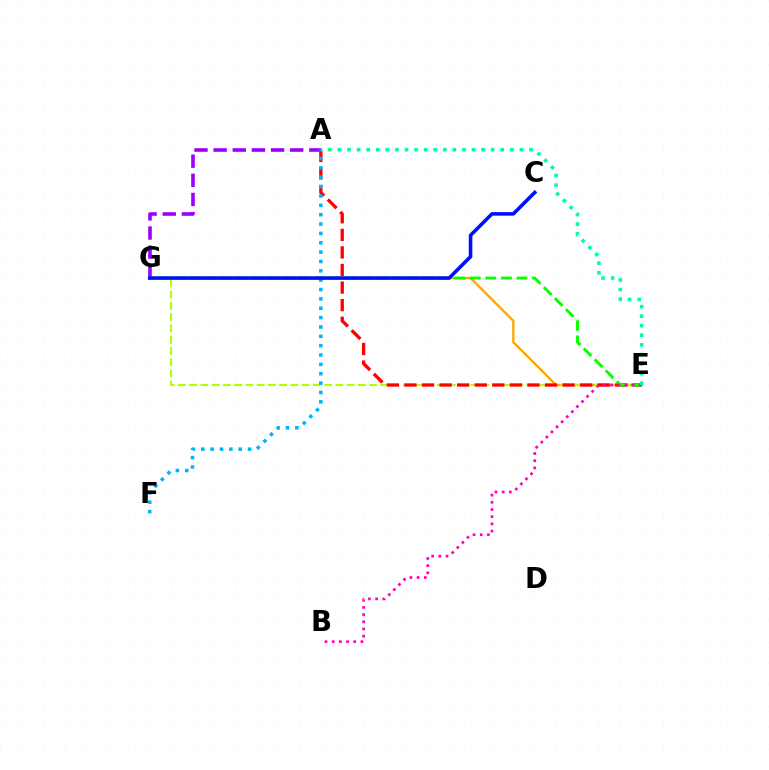{('E', 'G'): [{'color': '#ffa500', 'line_style': 'solid', 'thickness': 1.67}, {'color': '#b3ff00', 'line_style': 'dashed', 'thickness': 1.53}, {'color': '#08ff00', 'line_style': 'dashed', 'thickness': 2.11}], ('A', 'E'): [{'color': '#ff0000', 'line_style': 'dashed', 'thickness': 2.39}, {'color': '#00ff9d', 'line_style': 'dotted', 'thickness': 2.6}], ('A', 'G'): [{'color': '#9b00ff', 'line_style': 'dashed', 'thickness': 2.6}], ('B', 'E'): [{'color': '#ff00bd', 'line_style': 'dotted', 'thickness': 1.95}], ('A', 'F'): [{'color': '#00b5ff', 'line_style': 'dotted', 'thickness': 2.54}], ('C', 'G'): [{'color': '#0010ff', 'line_style': 'solid', 'thickness': 2.57}]}